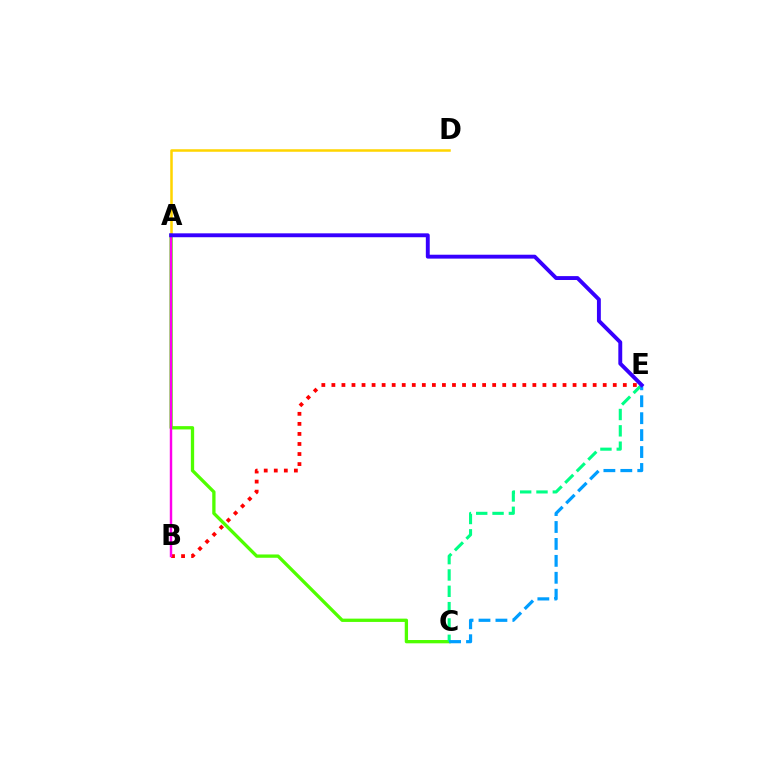{('A', 'D'): [{'color': '#ffd500', 'line_style': 'solid', 'thickness': 1.82}], ('A', 'C'): [{'color': '#4fff00', 'line_style': 'solid', 'thickness': 2.38}], ('C', 'E'): [{'color': '#00ff86', 'line_style': 'dashed', 'thickness': 2.22}, {'color': '#009eff', 'line_style': 'dashed', 'thickness': 2.3}], ('B', 'E'): [{'color': '#ff0000', 'line_style': 'dotted', 'thickness': 2.73}], ('A', 'B'): [{'color': '#ff00ed', 'line_style': 'solid', 'thickness': 1.75}], ('A', 'E'): [{'color': '#3700ff', 'line_style': 'solid', 'thickness': 2.8}]}